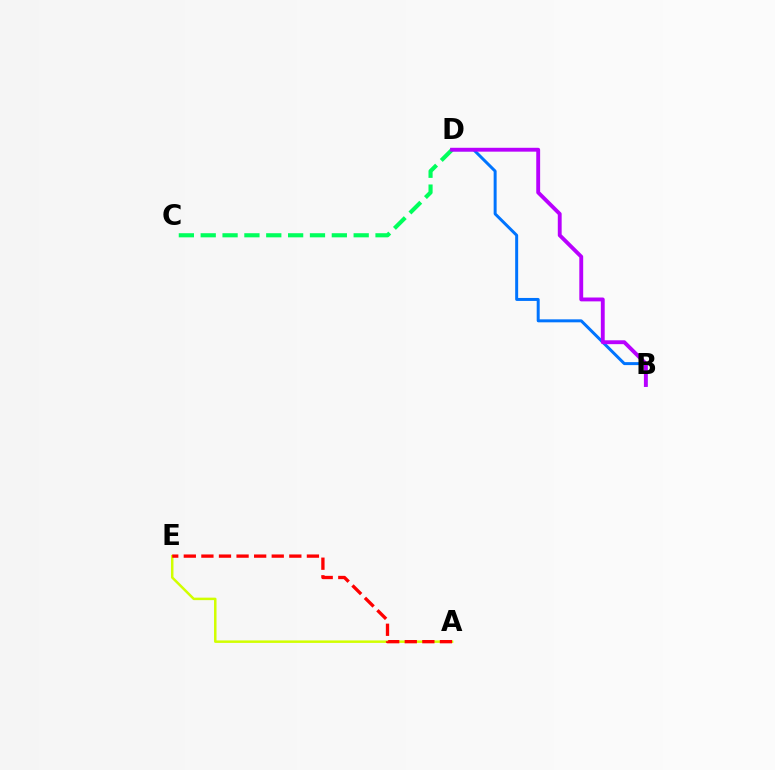{('A', 'E'): [{'color': '#d1ff00', 'line_style': 'solid', 'thickness': 1.79}, {'color': '#ff0000', 'line_style': 'dashed', 'thickness': 2.39}], ('B', 'D'): [{'color': '#0074ff', 'line_style': 'solid', 'thickness': 2.15}, {'color': '#b900ff', 'line_style': 'solid', 'thickness': 2.78}], ('C', 'D'): [{'color': '#00ff5c', 'line_style': 'dashed', 'thickness': 2.97}]}